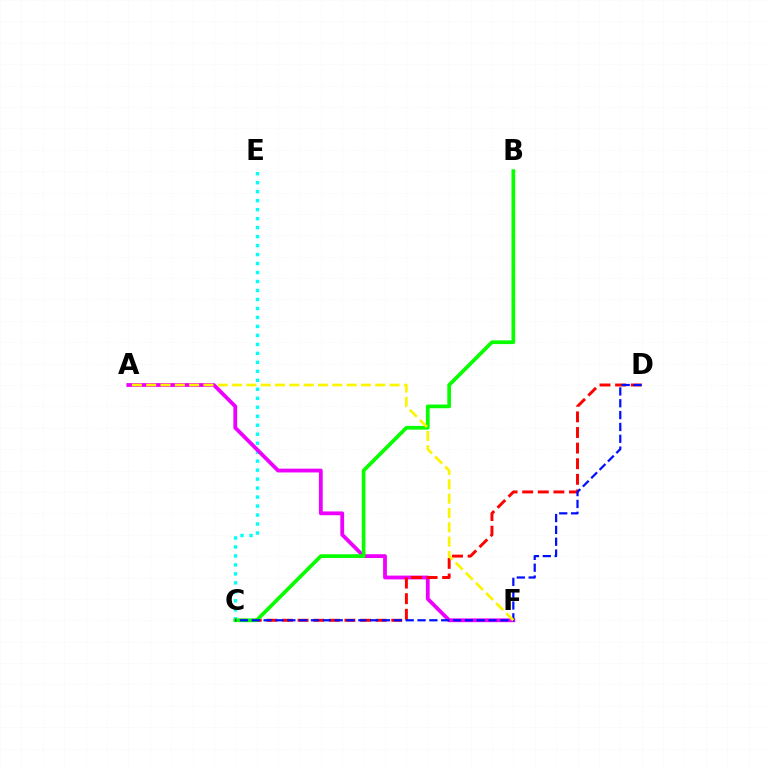{('C', 'E'): [{'color': '#00fff6', 'line_style': 'dotted', 'thickness': 2.44}], ('A', 'F'): [{'color': '#ee00ff', 'line_style': 'solid', 'thickness': 2.74}, {'color': '#fcf500', 'line_style': 'dashed', 'thickness': 1.95}], ('C', 'D'): [{'color': '#ff0000', 'line_style': 'dashed', 'thickness': 2.12}, {'color': '#0010ff', 'line_style': 'dashed', 'thickness': 1.61}], ('B', 'C'): [{'color': '#08ff00', 'line_style': 'solid', 'thickness': 2.68}]}